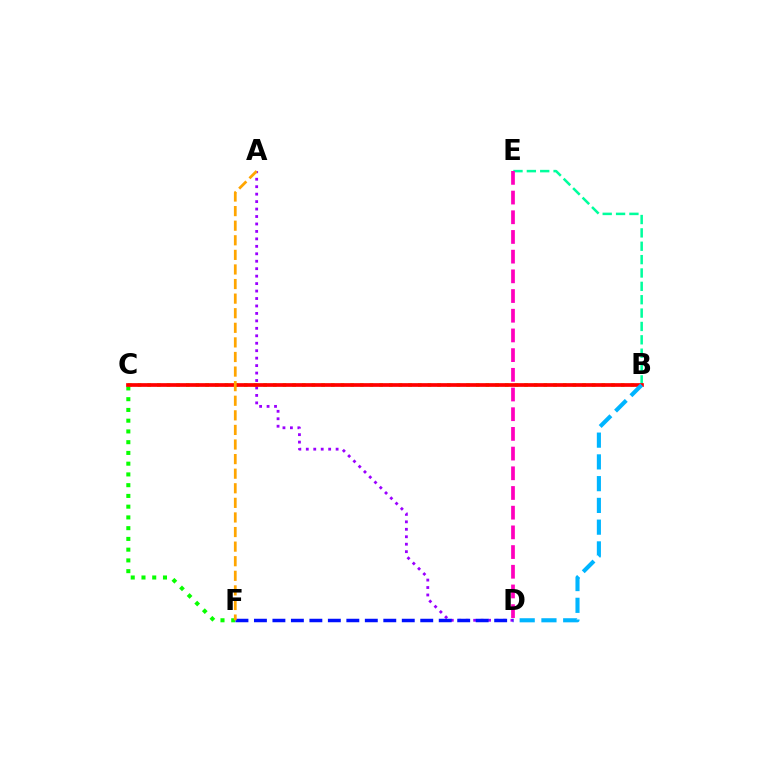{('B', 'C'): [{'color': '#b3ff00', 'line_style': 'dotted', 'thickness': 2.63}, {'color': '#ff0000', 'line_style': 'solid', 'thickness': 2.67}], ('C', 'F'): [{'color': '#08ff00', 'line_style': 'dotted', 'thickness': 2.92}], ('B', 'E'): [{'color': '#00ff9d', 'line_style': 'dashed', 'thickness': 1.82}], ('A', 'D'): [{'color': '#9b00ff', 'line_style': 'dotted', 'thickness': 2.03}], ('D', 'F'): [{'color': '#0010ff', 'line_style': 'dashed', 'thickness': 2.51}], ('A', 'F'): [{'color': '#ffa500', 'line_style': 'dashed', 'thickness': 1.98}], ('B', 'D'): [{'color': '#00b5ff', 'line_style': 'dashed', 'thickness': 2.96}], ('D', 'E'): [{'color': '#ff00bd', 'line_style': 'dashed', 'thickness': 2.68}]}